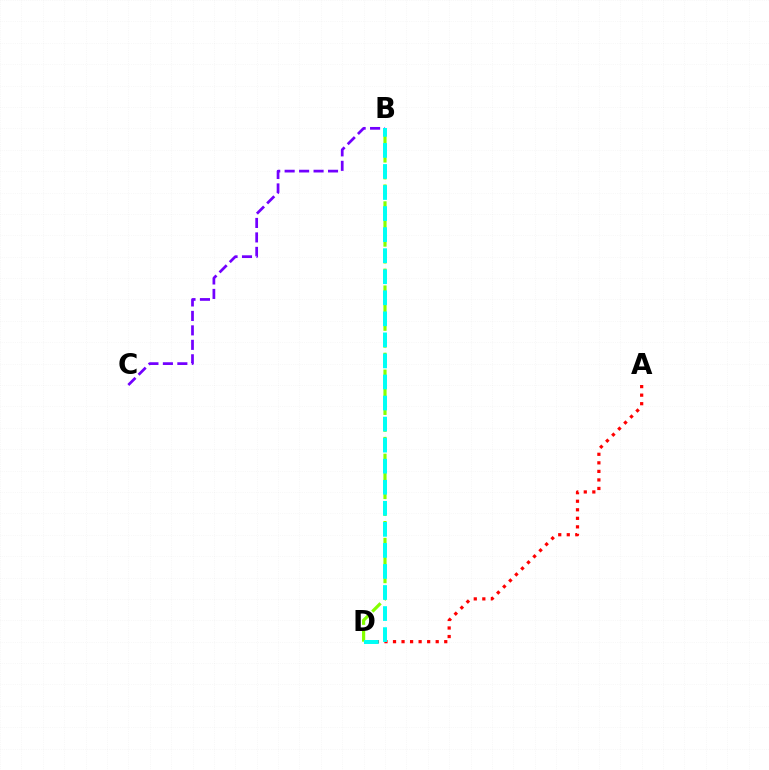{('B', 'D'): [{'color': '#84ff00', 'line_style': 'dashed', 'thickness': 2.29}, {'color': '#00fff6', 'line_style': 'dashed', 'thickness': 2.86}], ('A', 'D'): [{'color': '#ff0000', 'line_style': 'dotted', 'thickness': 2.32}], ('B', 'C'): [{'color': '#7200ff', 'line_style': 'dashed', 'thickness': 1.96}]}